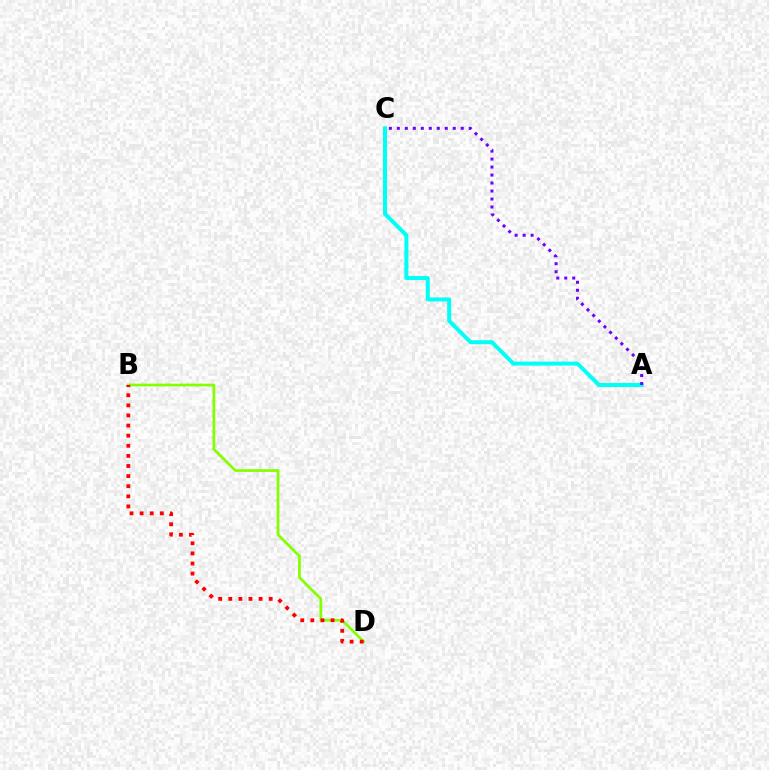{('A', 'C'): [{'color': '#00fff6', 'line_style': 'solid', 'thickness': 2.86}, {'color': '#7200ff', 'line_style': 'dotted', 'thickness': 2.17}], ('B', 'D'): [{'color': '#84ff00', 'line_style': 'solid', 'thickness': 1.96}, {'color': '#ff0000', 'line_style': 'dotted', 'thickness': 2.75}]}